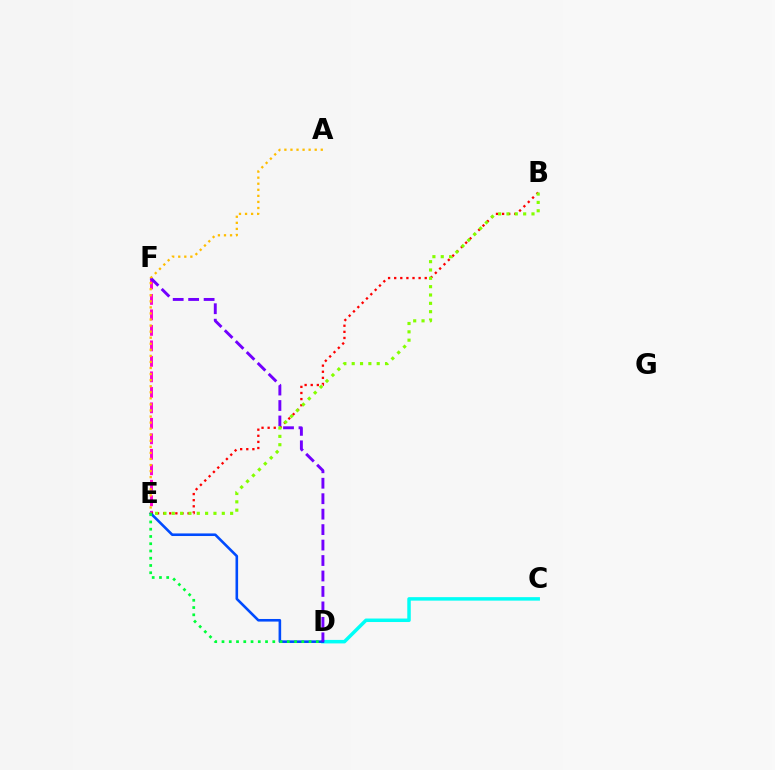{('E', 'F'): [{'color': '#ff00cf', 'line_style': 'dashed', 'thickness': 2.1}], ('C', 'D'): [{'color': '#00fff6', 'line_style': 'solid', 'thickness': 2.51}], ('B', 'E'): [{'color': '#ff0000', 'line_style': 'dotted', 'thickness': 1.66}, {'color': '#84ff00', 'line_style': 'dotted', 'thickness': 2.27}], ('D', 'E'): [{'color': '#004bff', 'line_style': 'solid', 'thickness': 1.87}, {'color': '#00ff39', 'line_style': 'dotted', 'thickness': 1.97}], ('D', 'F'): [{'color': '#7200ff', 'line_style': 'dashed', 'thickness': 2.1}], ('A', 'E'): [{'color': '#ffbd00', 'line_style': 'dotted', 'thickness': 1.65}]}